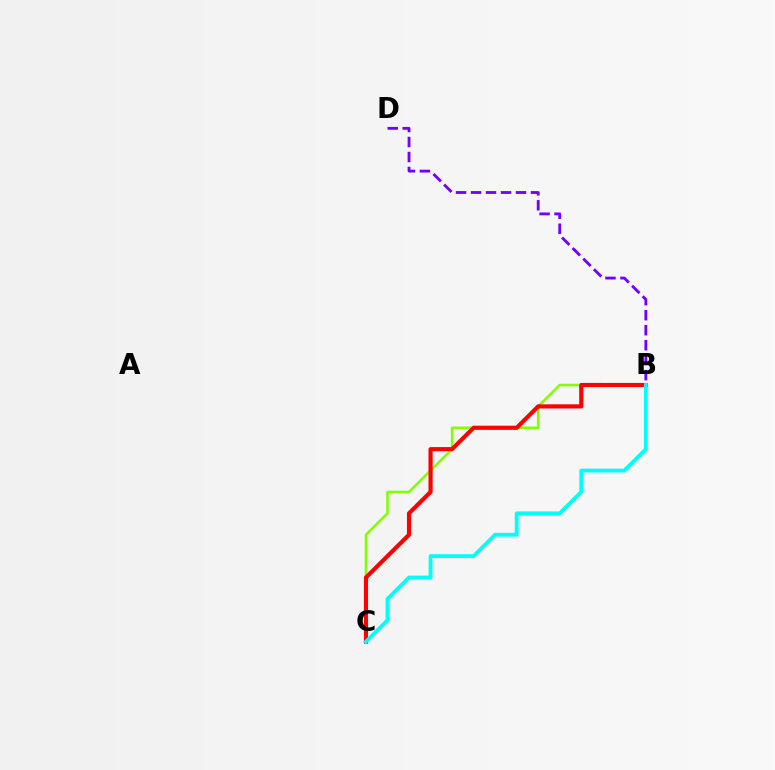{('B', 'D'): [{'color': '#7200ff', 'line_style': 'dashed', 'thickness': 2.04}], ('B', 'C'): [{'color': '#84ff00', 'line_style': 'solid', 'thickness': 1.84}, {'color': '#ff0000', 'line_style': 'solid', 'thickness': 2.98}, {'color': '#00fff6', 'line_style': 'solid', 'thickness': 2.76}]}